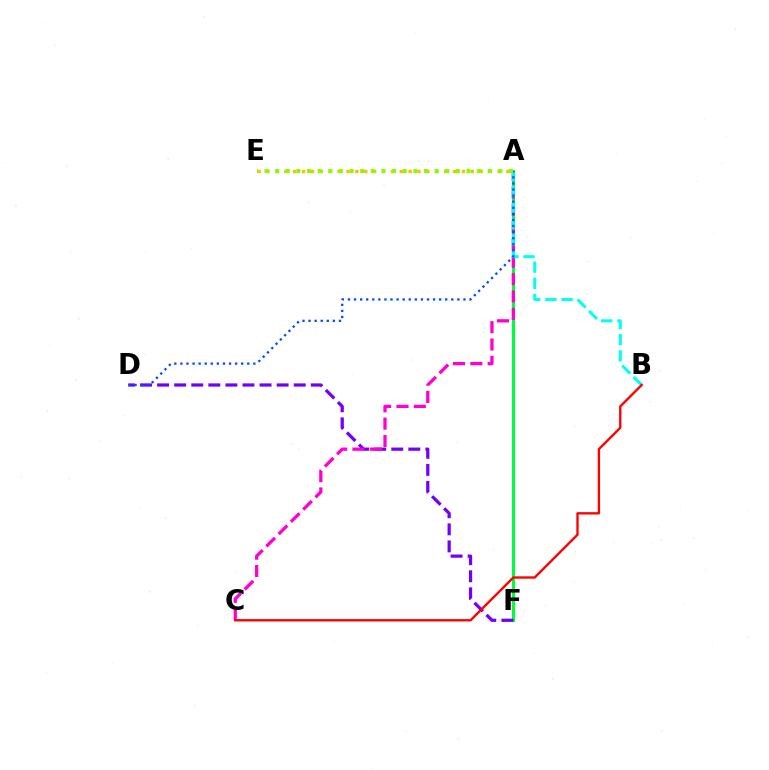{('A', 'F'): [{'color': '#00ff39', 'line_style': 'solid', 'thickness': 2.23}], ('D', 'F'): [{'color': '#7200ff', 'line_style': 'dashed', 'thickness': 2.32}], ('A', 'E'): [{'color': '#ffbd00', 'line_style': 'dotted', 'thickness': 2.41}, {'color': '#84ff00', 'line_style': 'dotted', 'thickness': 2.89}], ('A', 'C'): [{'color': '#ff00cf', 'line_style': 'dashed', 'thickness': 2.36}], ('A', 'B'): [{'color': '#00fff6', 'line_style': 'dashed', 'thickness': 2.2}], ('B', 'C'): [{'color': '#ff0000', 'line_style': 'solid', 'thickness': 1.69}], ('A', 'D'): [{'color': '#004bff', 'line_style': 'dotted', 'thickness': 1.65}]}